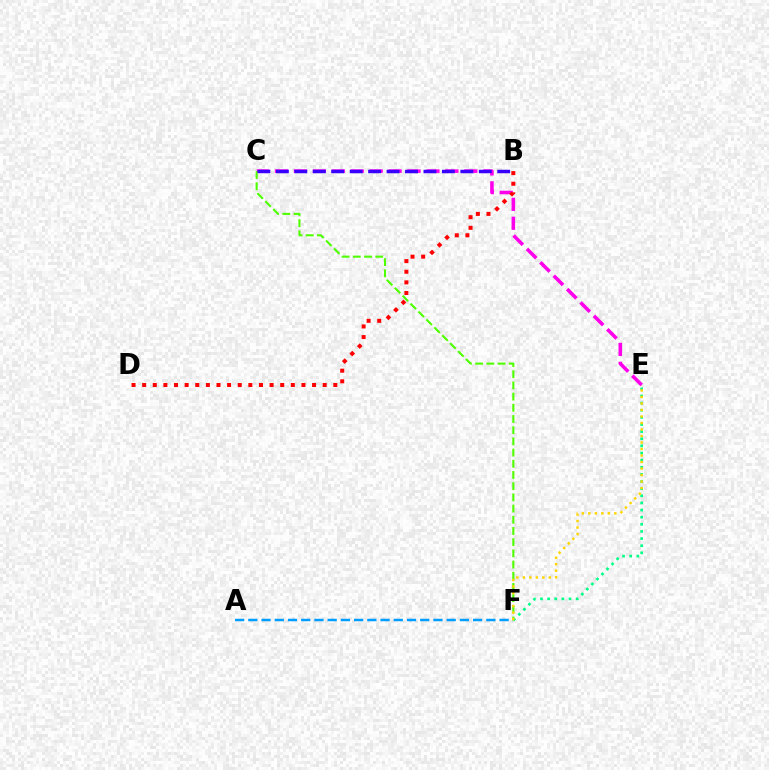{('A', 'F'): [{'color': '#009eff', 'line_style': 'dashed', 'thickness': 1.8}], ('C', 'E'): [{'color': '#ff00ed', 'line_style': 'dashed', 'thickness': 2.57}], ('C', 'F'): [{'color': '#4fff00', 'line_style': 'dashed', 'thickness': 1.52}], ('B', 'D'): [{'color': '#ff0000', 'line_style': 'dotted', 'thickness': 2.89}], ('E', 'F'): [{'color': '#00ff86', 'line_style': 'dotted', 'thickness': 1.94}, {'color': '#ffd500', 'line_style': 'dotted', 'thickness': 1.77}], ('B', 'C'): [{'color': '#3700ff', 'line_style': 'dashed', 'thickness': 2.51}]}